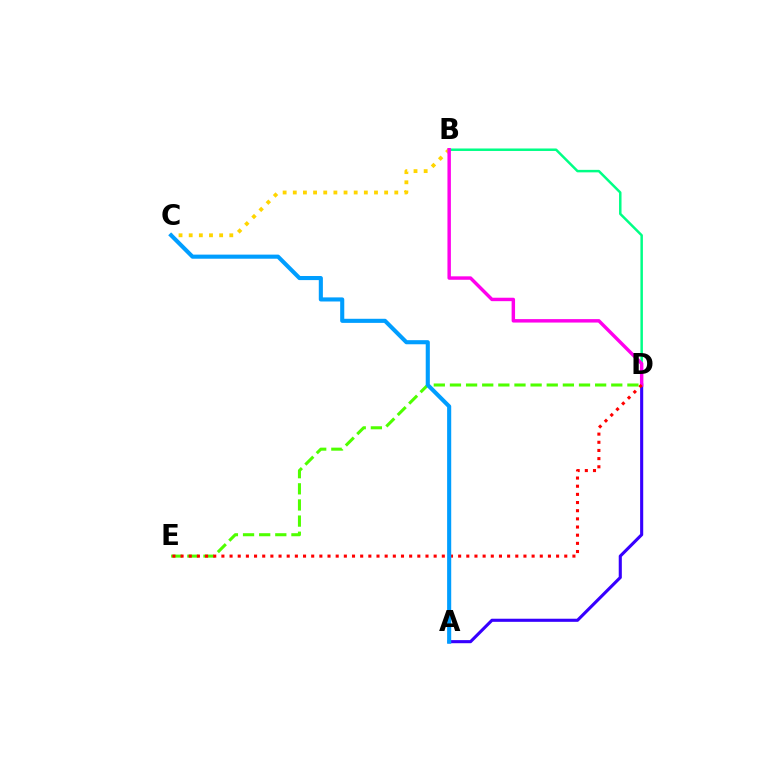{('B', 'D'): [{'color': '#00ff86', 'line_style': 'solid', 'thickness': 1.79}, {'color': '#ff00ed', 'line_style': 'solid', 'thickness': 2.48}], ('B', 'C'): [{'color': '#ffd500', 'line_style': 'dotted', 'thickness': 2.76}], ('A', 'D'): [{'color': '#3700ff', 'line_style': 'solid', 'thickness': 2.23}], ('D', 'E'): [{'color': '#4fff00', 'line_style': 'dashed', 'thickness': 2.19}, {'color': '#ff0000', 'line_style': 'dotted', 'thickness': 2.22}], ('A', 'C'): [{'color': '#009eff', 'line_style': 'solid', 'thickness': 2.95}]}